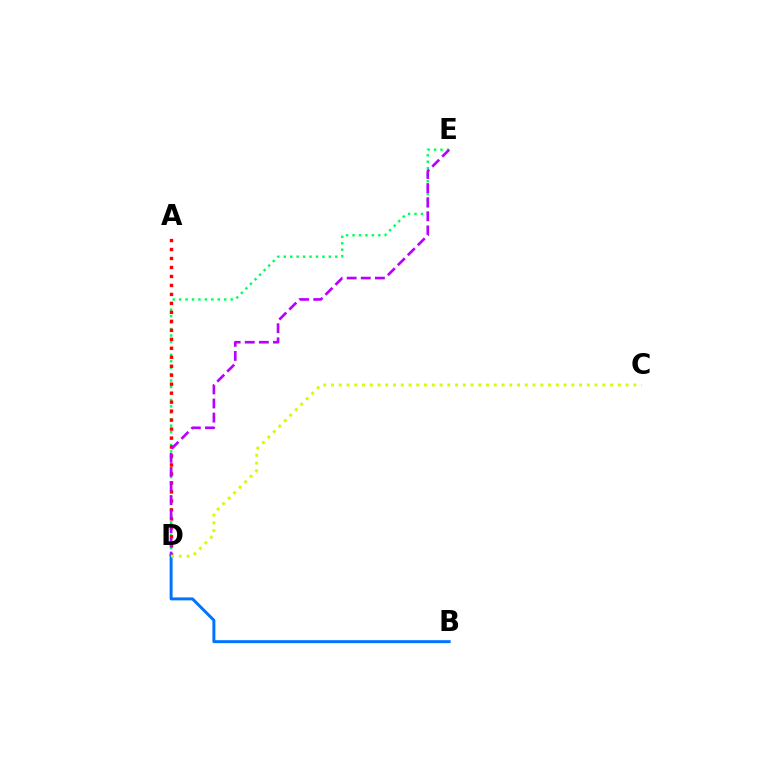{('D', 'E'): [{'color': '#00ff5c', 'line_style': 'dotted', 'thickness': 1.75}, {'color': '#b900ff', 'line_style': 'dashed', 'thickness': 1.92}], ('A', 'D'): [{'color': '#ff0000', 'line_style': 'dotted', 'thickness': 2.44}], ('B', 'D'): [{'color': '#0074ff', 'line_style': 'solid', 'thickness': 2.14}], ('C', 'D'): [{'color': '#d1ff00', 'line_style': 'dotted', 'thickness': 2.11}]}